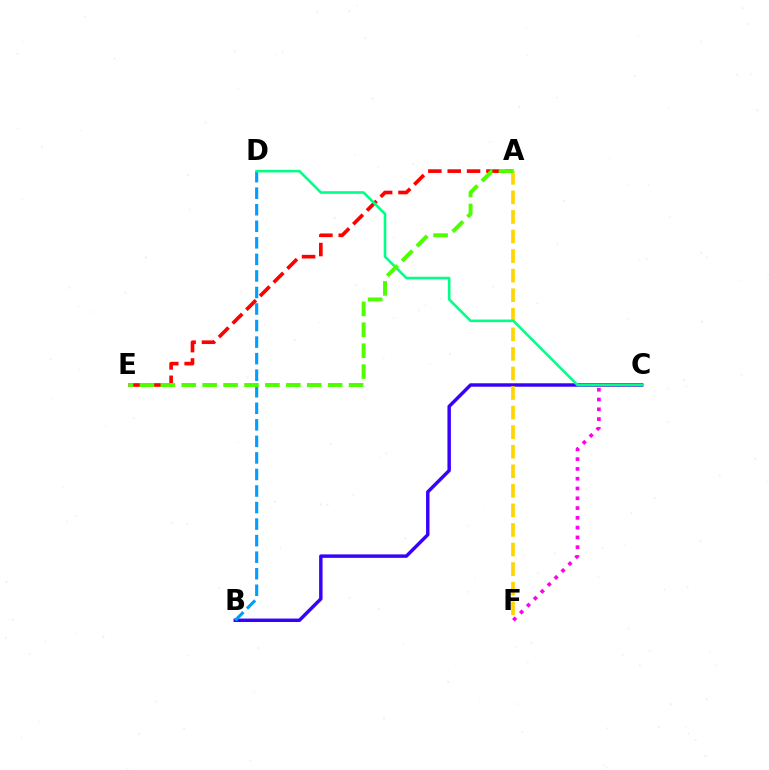{('B', 'C'): [{'color': '#3700ff', 'line_style': 'solid', 'thickness': 2.48}], ('A', 'E'): [{'color': '#ff0000', 'line_style': 'dashed', 'thickness': 2.63}, {'color': '#4fff00', 'line_style': 'dashed', 'thickness': 2.84}], ('A', 'F'): [{'color': '#ffd500', 'line_style': 'dashed', 'thickness': 2.66}], ('B', 'D'): [{'color': '#009eff', 'line_style': 'dashed', 'thickness': 2.25}], ('C', 'F'): [{'color': '#ff00ed', 'line_style': 'dotted', 'thickness': 2.66}], ('C', 'D'): [{'color': '#00ff86', 'line_style': 'solid', 'thickness': 1.87}]}